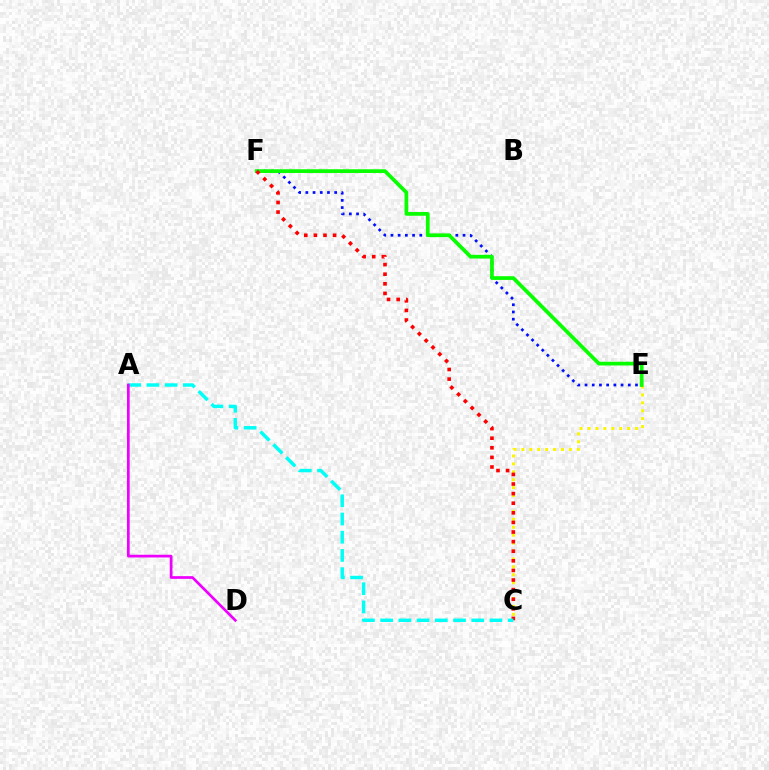{('C', 'E'): [{'color': '#fcf500', 'line_style': 'dotted', 'thickness': 2.15}], ('E', 'F'): [{'color': '#0010ff', 'line_style': 'dotted', 'thickness': 1.96}, {'color': '#08ff00', 'line_style': 'solid', 'thickness': 2.68}], ('C', 'F'): [{'color': '#ff0000', 'line_style': 'dotted', 'thickness': 2.61}], ('A', 'C'): [{'color': '#00fff6', 'line_style': 'dashed', 'thickness': 2.47}], ('A', 'D'): [{'color': '#ee00ff', 'line_style': 'solid', 'thickness': 1.95}]}